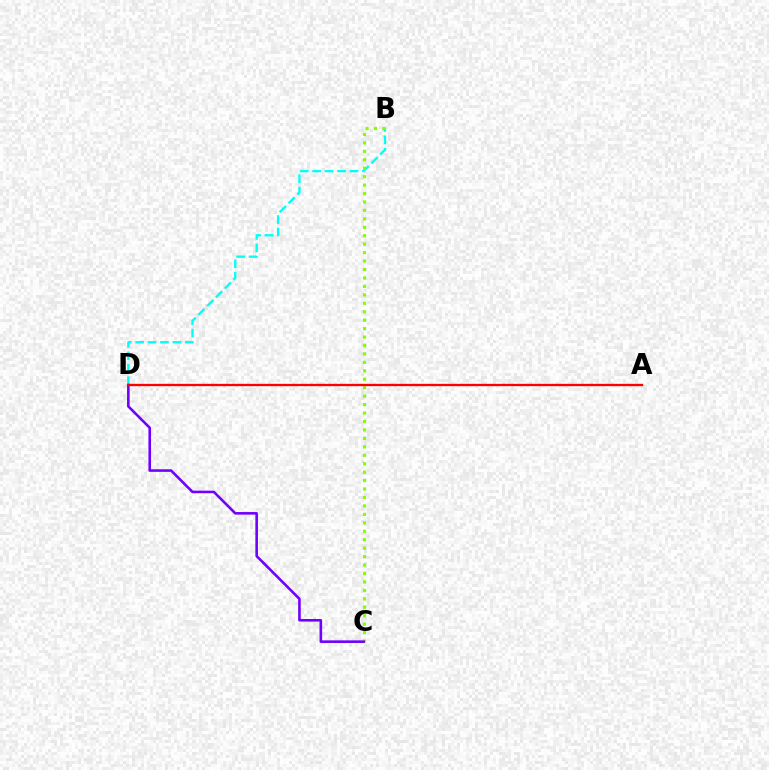{('B', 'D'): [{'color': '#00fff6', 'line_style': 'dashed', 'thickness': 1.69}], ('B', 'C'): [{'color': '#84ff00', 'line_style': 'dotted', 'thickness': 2.29}], ('C', 'D'): [{'color': '#7200ff', 'line_style': 'solid', 'thickness': 1.87}], ('A', 'D'): [{'color': '#ff0000', 'line_style': 'solid', 'thickness': 1.68}]}